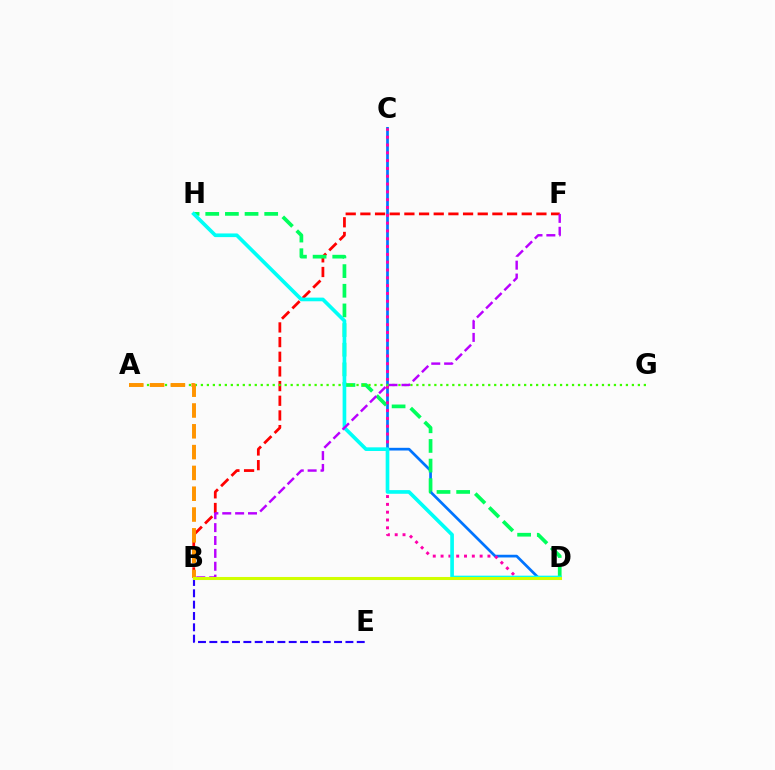{('B', 'F'): [{'color': '#ff0000', 'line_style': 'dashed', 'thickness': 1.99}, {'color': '#b900ff', 'line_style': 'dashed', 'thickness': 1.75}], ('C', 'D'): [{'color': '#0074ff', 'line_style': 'solid', 'thickness': 1.95}, {'color': '#ff00ac', 'line_style': 'dotted', 'thickness': 2.12}], ('D', 'H'): [{'color': '#00ff5c', 'line_style': 'dashed', 'thickness': 2.67}, {'color': '#00fff6', 'line_style': 'solid', 'thickness': 2.64}], ('B', 'E'): [{'color': '#2500ff', 'line_style': 'dashed', 'thickness': 1.54}], ('A', 'G'): [{'color': '#3dff00', 'line_style': 'dotted', 'thickness': 1.63}], ('A', 'B'): [{'color': '#ff9400', 'line_style': 'dashed', 'thickness': 2.83}], ('B', 'D'): [{'color': '#d1ff00', 'line_style': 'solid', 'thickness': 2.21}]}